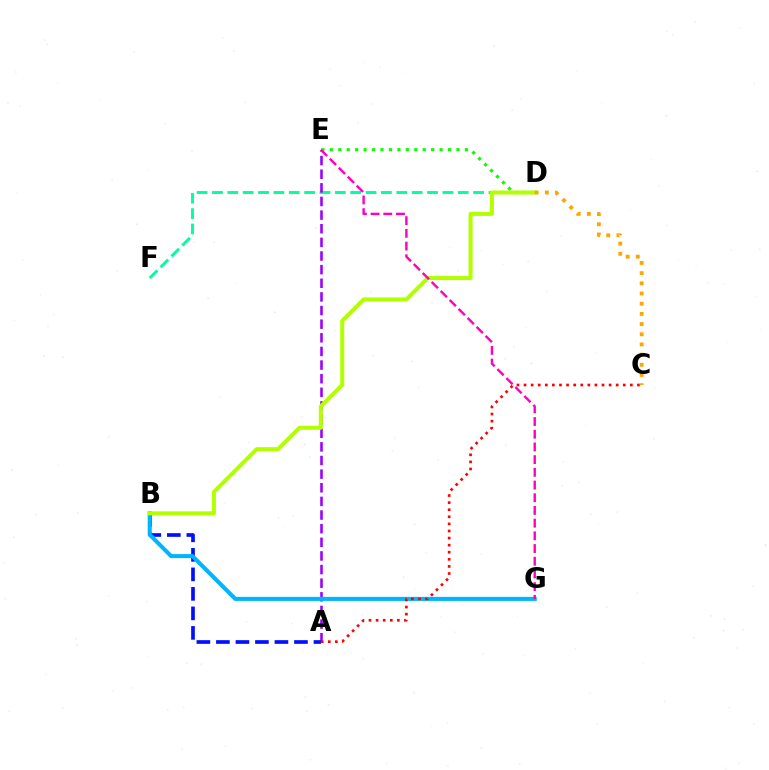{('D', 'F'): [{'color': '#00ff9d', 'line_style': 'dashed', 'thickness': 2.09}], ('A', 'E'): [{'color': '#9b00ff', 'line_style': 'dashed', 'thickness': 1.85}], ('A', 'B'): [{'color': '#0010ff', 'line_style': 'dashed', 'thickness': 2.65}], ('D', 'E'): [{'color': '#08ff00', 'line_style': 'dotted', 'thickness': 2.29}], ('B', 'G'): [{'color': '#00b5ff', 'line_style': 'solid', 'thickness': 2.91}], ('A', 'C'): [{'color': '#ff0000', 'line_style': 'dotted', 'thickness': 1.93}], ('B', 'D'): [{'color': '#b3ff00', 'line_style': 'solid', 'thickness': 2.91}], ('E', 'G'): [{'color': '#ff00bd', 'line_style': 'dashed', 'thickness': 1.73}], ('C', 'D'): [{'color': '#ffa500', 'line_style': 'dotted', 'thickness': 2.77}]}